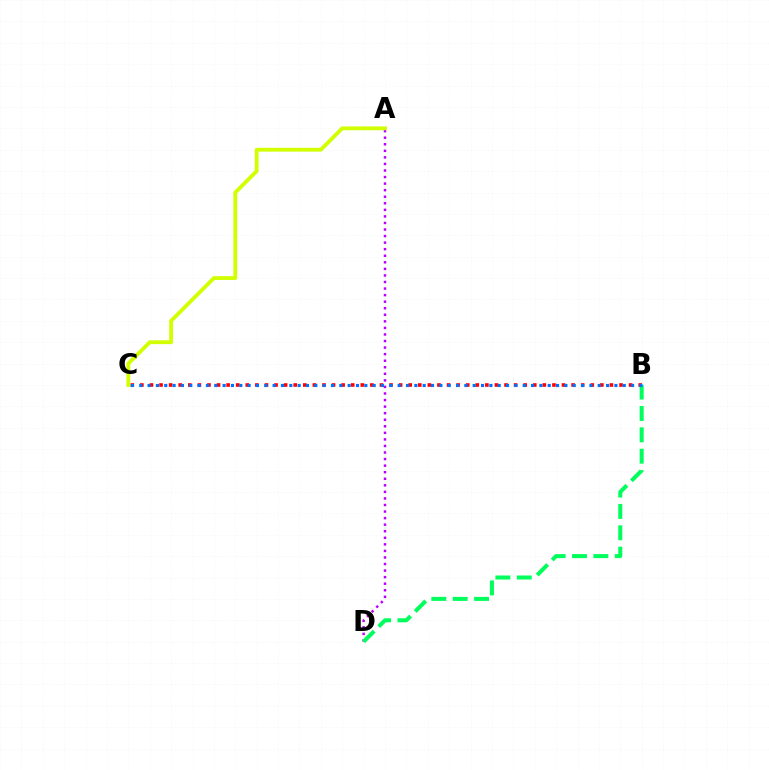{('A', 'D'): [{'color': '#b900ff', 'line_style': 'dotted', 'thickness': 1.78}], ('B', 'C'): [{'color': '#ff0000', 'line_style': 'dotted', 'thickness': 2.6}, {'color': '#0074ff', 'line_style': 'dotted', 'thickness': 2.26}], ('A', 'C'): [{'color': '#d1ff00', 'line_style': 'solid', 'thickness': 2.75}], ('B', 'D'): [{'color': '#00ff5c', 'line_style': 'dashed', 'thickness': 2.9}]}